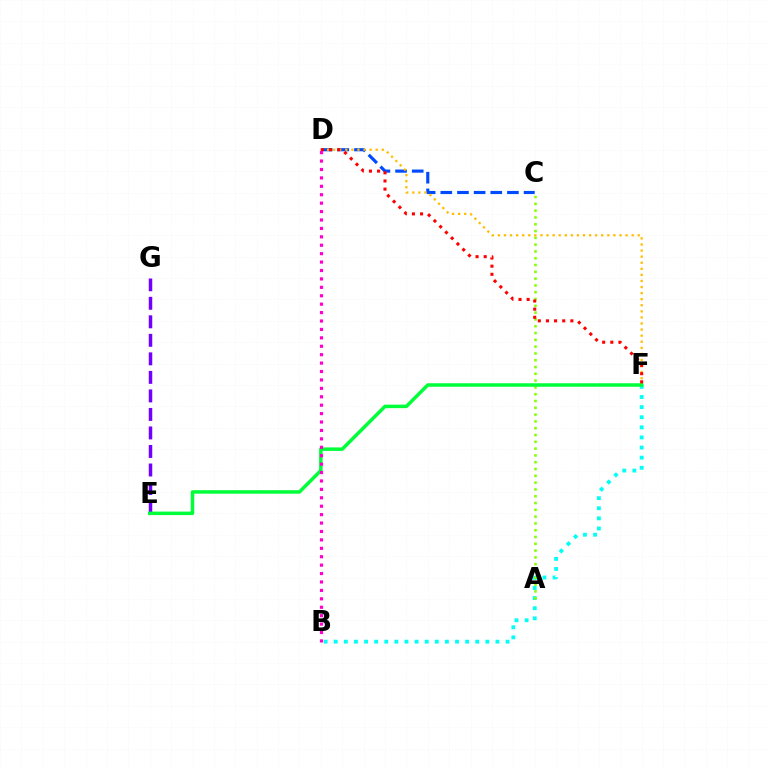{('B', 'F'): [{'color': '#00fff6', 'line_style': 'dotted', 'thickness': 2.75}], ('C', 'D'): [{'color': '#004bff', 'line_style': 'dashed', 'thickness': 2.26}], ('A', 'C'): [{'color': '#84ff00', 'line_style': 'dotted', 'thickness': 1.85}], ('D', 'F'): [{'color': '#ffbd00', 'line_style': 'dotted', 'thickness': 1.65}, {'color': '#ff0000', 'line_style': 'dotted', 'thickness': 2.21}], ('E', 'G'): [{'color': '#7200ff', 'line_style': 'dashed', 'thickness': 2.52}], ('E', 'F'): [{'color': '#00ff39', 'line_style': 'solid', 'thickness': 2.52}], ('B', 'D'): [{'color': '#ff00cf', 'line_style': 'dotted', 'thickness': 2.29}]}